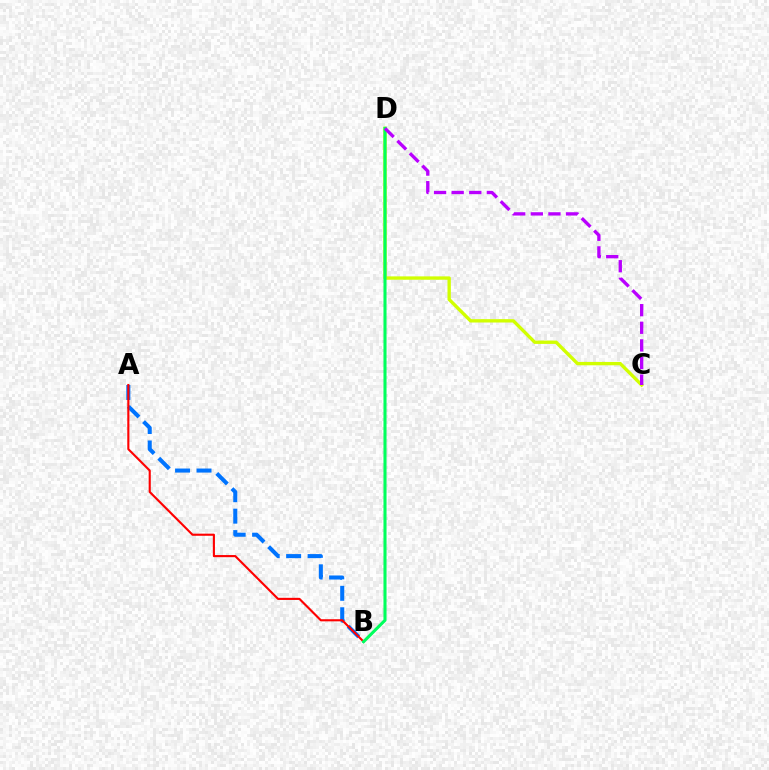{('A', 'B'): [{'color': '#0074ff', 'line_style': 'dashed', 'thickness': 2.91}, {'color': '#ff0000', 'line_style': 'solid', 'thickness': 1.53}], ('C', 'D'): [{'color': '#d1ff00', 'line_style': 'solid', 'thickness': 2.42}, {'color': '#b900ff', 'line_style': 'dashed', 'thickness': 2.39}], ('B', 'D'): [{'color': '#00ff5c', 'line_style': 'solid', 'thickness': 2.21}]}